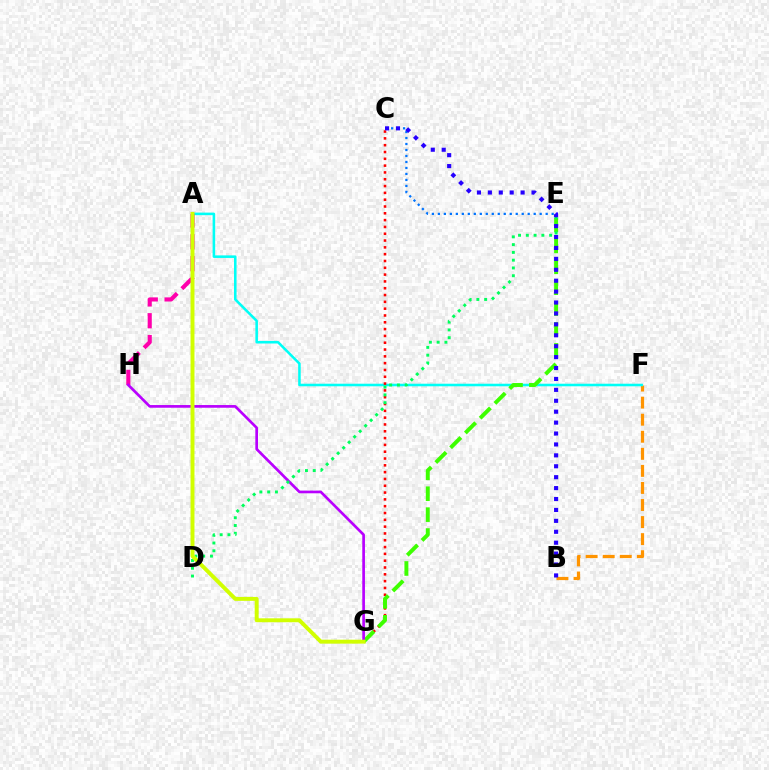{('B', 'F'): [{'color': '#ff9400', 'line_style': 'dashed', 'thickness': 2.32}], ('A', 'F'): [{'color': '#00fff6', 'line_style': 'solid', 'thickness': 1.85}], ('C', 'G'): [{'color': '#ff0000', 'line_style': 'dotted', 'thickness': 1.85}], ('A', 'H'): [{'color': '#ff00ac', 'line_style': 'dashed', 'thickness': 2.97}], ('C', 'E'): [{'color': '#0074ff', 'line_style': 'dotted', 'thickness': 1.63}], ('E', 'G'): [{'color': '#3dff00', 'line_style': 'dashed', 'thickness': 2.84}], ('G', 'H'): [{'color': '#b900ff', 'line_style': 'solid', 'thickness': 1.93}], ('D', 'E'): [{'color': '#00ff5c', 'line_style': 'dotted', 'thickness': 2.11}], ('A', 'G'): [{'color': '#d1ff00', 'line_style': 'solid', 'thickness': 2.83}], ('B', 'C'): [{'color': '#2500ff', 'line_style': 'dotted', 'thickness': 2.97}]}